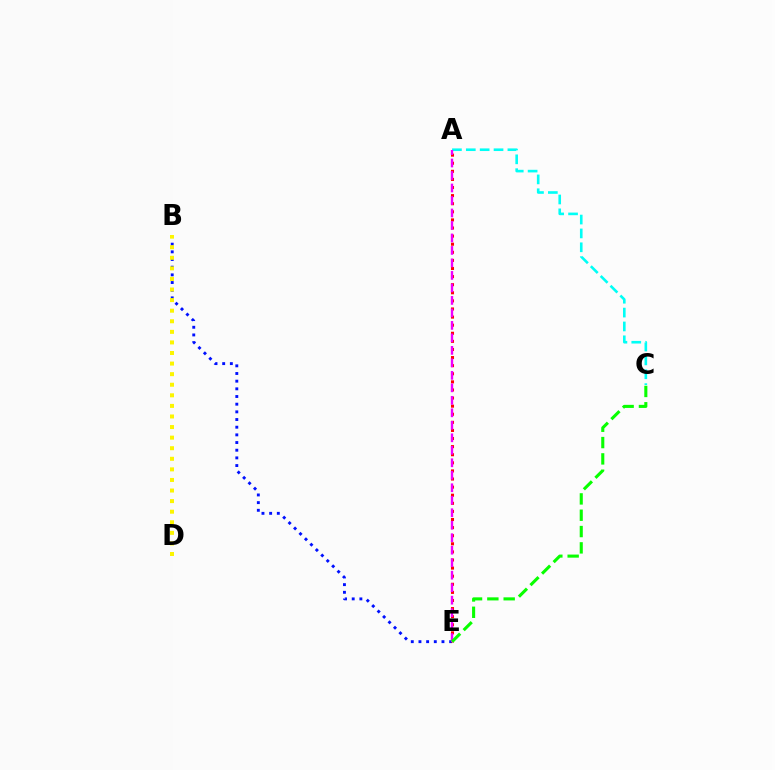{('B', 'E'): [{'color': '#0010ff', 'line_style': 'dotted', 'thickness': 2.08}], ('B', 'D'): [{'color': '#fcf500', 'line_style': 'dotted', 'thickness': 2.87}], ('A', 'E'): [{'color': '#ff0000', 'line_style': 'dotted', 'thickness': 2.2}, {'color': '#ee00ff', 'line_style': 'dashed', 'thickness': 1.7}], ('A', 'C'): [{'color': '#00fff6', 'line_style': 'dashed', 'thickness': 1.88}], ('C', 'E'): [{'color': '#08ff00', 'line_style': 'dashed', 'thickness': 2.22}]}